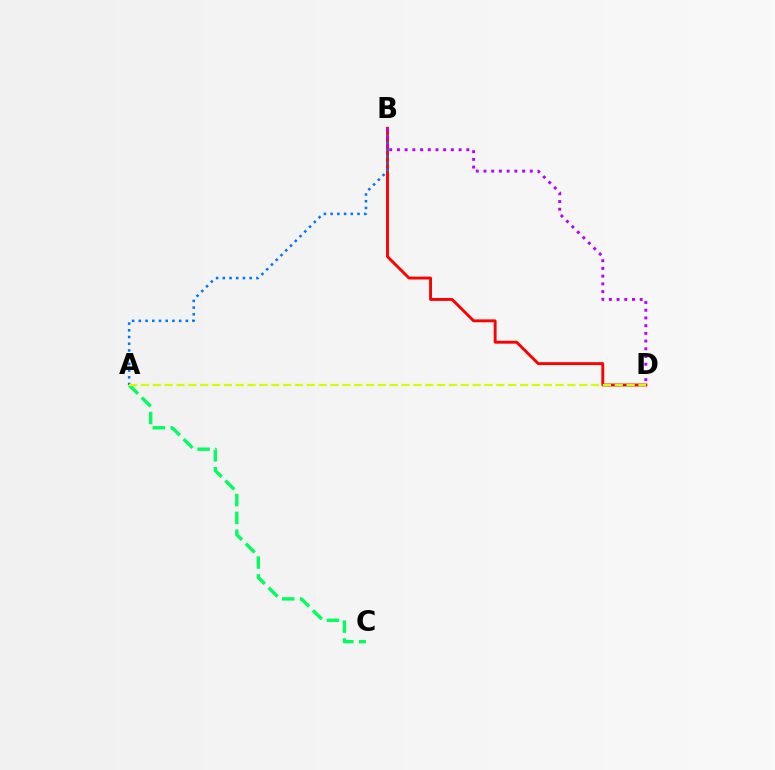{('B', 'D'): [{'color': '#ff0000', 'line_style': 'solid', 'thickness': 2.08}, {'color': '#b900ff', 'line_style': 'dotted', 'thickness': 2.1}], ('A', 'B'): [{'color': '#0074ff', 'line_style': 'dotted', 'thickness': 1.82}], ('A', 'C'): [{'color': '#00ff5c', 'line_style': 'dashed', 'thickness': 2.43}], ('A', 'D'): [{'color': '#d1ff00', 'line_style': 'dashed', 'thickness': 1.61}]}